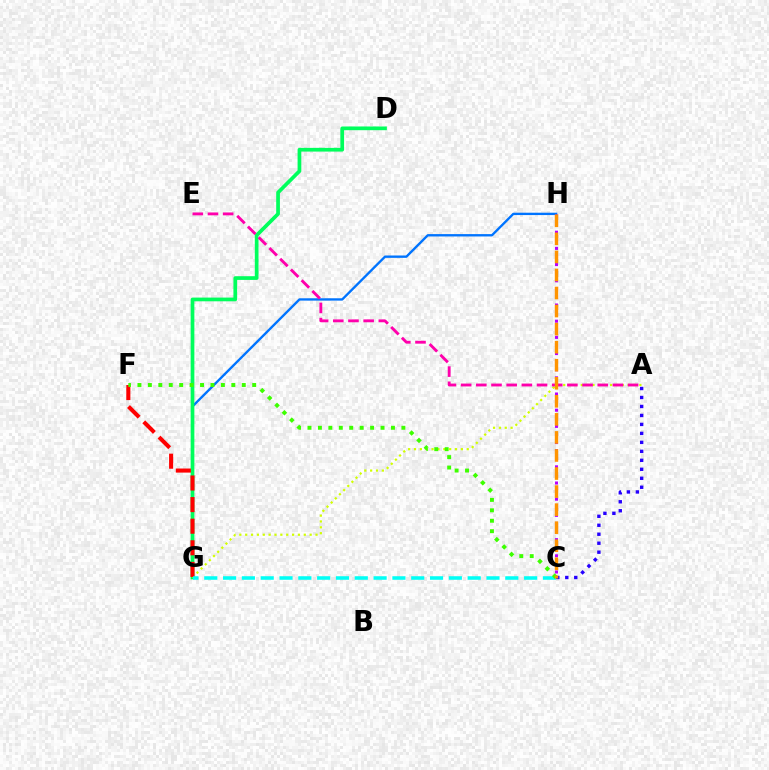{('G', 'H'): [{'color': '#0074ff', 'line_style': 'solid', 'thickness': 1.7}], ('D', 'G'): [{'color': '#00ff5c', 'line_style': 'solid', 'thickness': 2.67}], ('A', 'G'): [{'color': '#d1ff00', 'line_style': 'dotted', 'thickness': 1.59}], ('C', 'H'): [{'color': '#b900ff', 'line_style': 'dotted', 'thickness': 2.2}, {'color': '#ff9400', 'line_style': 'dashed', 'thickness': 2.45}], ('F', 'G'): [{'color': '#ff0000', 'line_style': 'dashed', 'thickness': 2.93}], ('C', 'G'): [{'color': '#00fff6', 'line_style': 'dashed', 'thickness': 2.56}], ('C', 'F'): [{'color': '#3dff00', 'line_style': 'dotted', 'thickness': 2.83}], ('A', 'E'): [{'color': '#ff00ac', 'line_style': 'dashed', 'thickness': 2.06}], ('A', 'C'): [{'color': '#2500ff', 'line_style': 'dotted', 'thickness': 2.44}]}